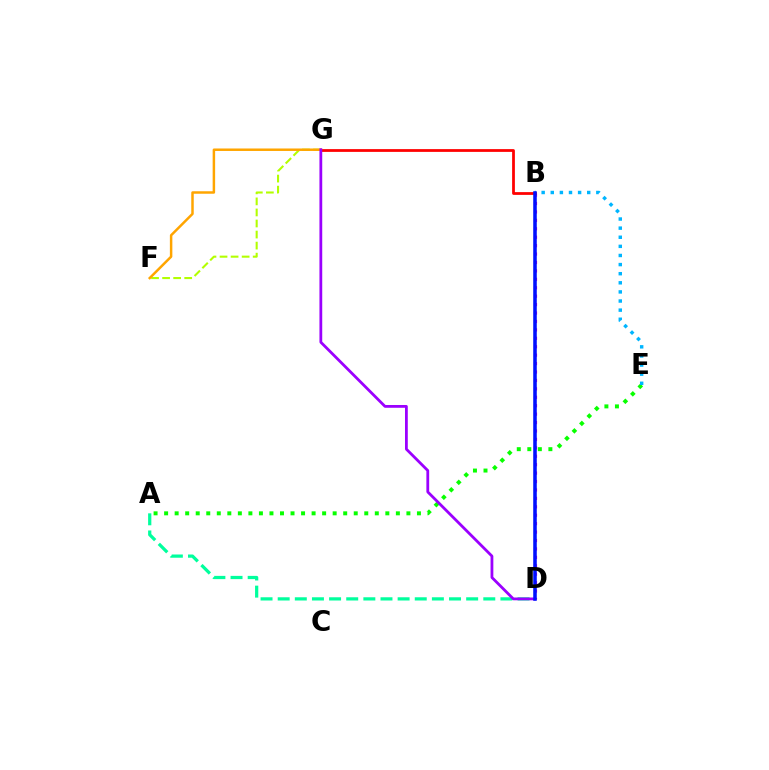{('A', 'E'): [{'color': '#08ff00', 'line_style': 'dotted', 'thickness': 2.86}], ('F', 'G'): [{'color': '#b3ff00', 'line_style': 'dashed', 'thickness': 1.5}, {'color': '#ffa500', 'line_style': 'solid', 'thickness': 1.79}], ('B', 'D'): [{'color': '#ff00bd', 'line_style': 'dotted', 'thickness': 2.29}, {'color': '#0010ff', 'line_style': 'solid', 'thickness': 2.56}], ('B', 'G'): [{'color': '#ff0000', 'line_style': 'solid', 'thickness': 1.99}], ('B', 'E'): [{'color': '#00b5ff', 'line_style': 'dotted', 'thickness': 2.48}], ('A', 'D'): [{'color': '#00ff9d', 'line_style': 'dashed', 'thickness': 2.33}], ('D', 'G'): [{'color': '#9b00ff', 'line_style': 'solid', 'thickness': 2.01}]}